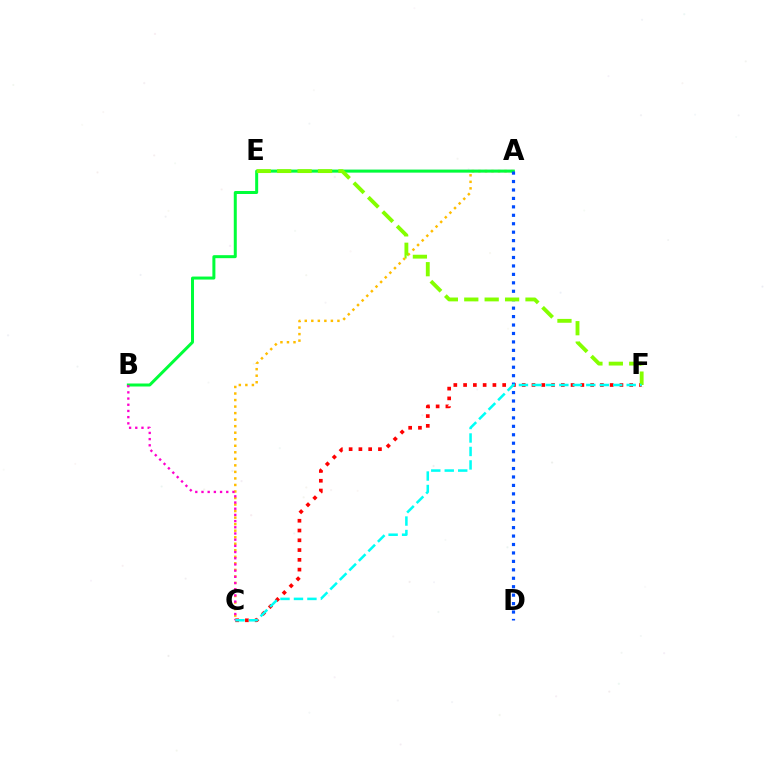{('A', 'C'): [{'color': '#ffbd00', 'line_style': 'dotted', 'thickness': 1.77}], ('A', 'E'): [{'color': '#7200ff', 'line_style': 'solid', 'thickness': 1.51}], ('C', 'F'): [{'color': '#ff0000', 'line_style': 'dotted', 'thickness': 2.65}, {'color': '#00fff6', 'line_style': 'dashed', 'thickness': 1.83}], ('A', 'B'): [{'color': '#00ff39', 'line_style': 'solid', 'thickness': 2.16}], ('B', 'C'): [{'color': '#ff00cf', 'line_style': 'dotted', 'thickness': 1.68}], ('A', 'D'): [{'color': '#004bff', 'line_style': 'dotted', 'thickness': 2.29}], ('E', 'F'): [{'color': '#84ff00', 'line_style': 'dashed', 'thickness': 2.77}]}